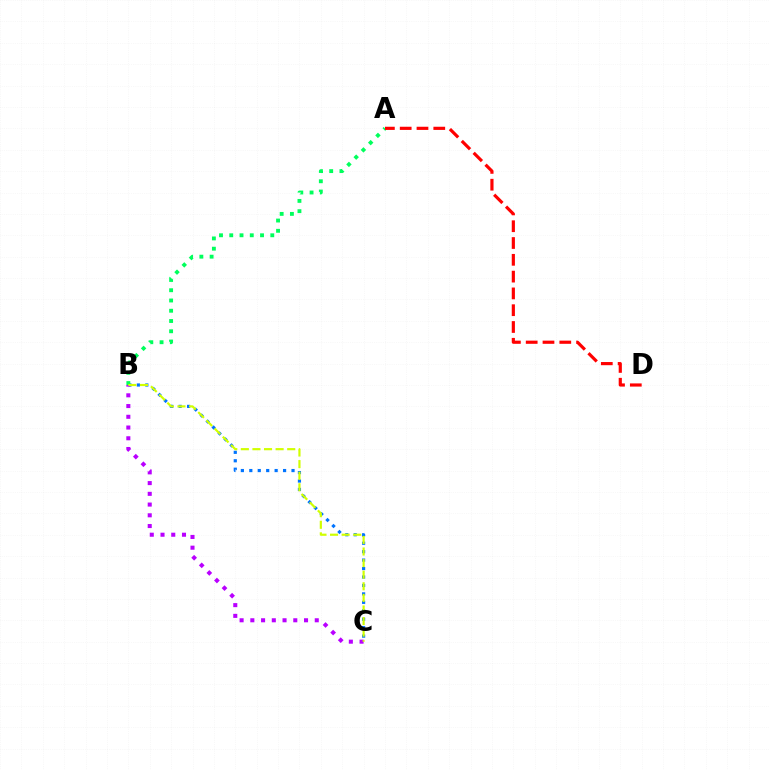{('B', 'C'): [{'color': '#0074ff', 'line_style': 'dotted', 'thickness': 2.29}, {'color': '#b900ff', 'line_style': 'dotted', 'thickness': 2.92}, {'color': '#d1ff00', 'line_style': 'dashed', 'thickness': 1.57}], ('A', 'B'): [{'color': '#00ff5c', 'line_style': 'dotted', 'thickness': 2.79}], ('A', 'D'): [{'color': '#ff0000', 'line_style': 'dashed', 'thickness': 2.28}]}